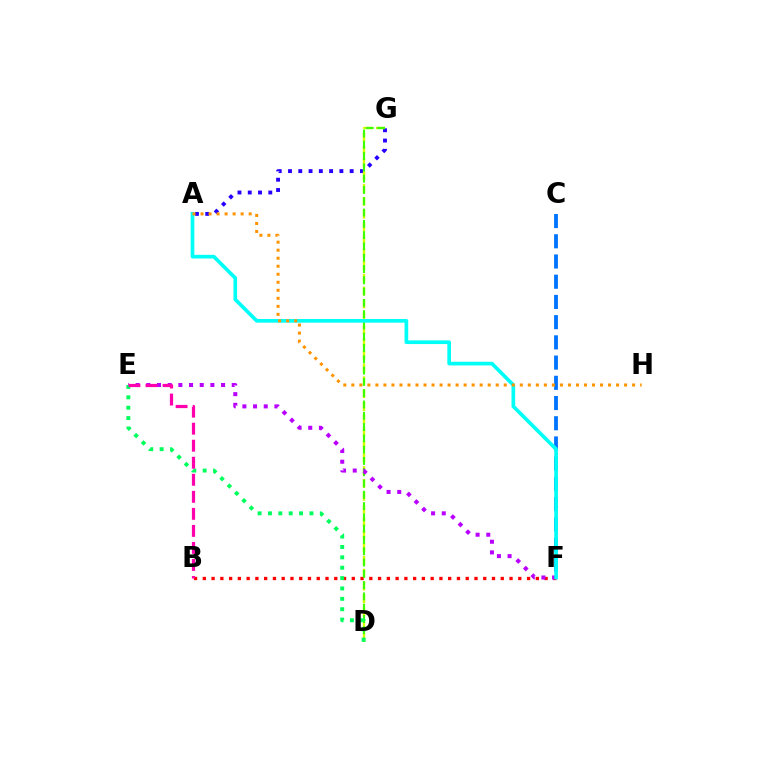{('A', 'G'): [{'color': '#2500ff', 'line_style': 'dotted', 'thickness': 2.79}], ('D', 'G'): [{'color': '#d1ff00', 'line_style': 'dashed', 'thickness': 1.74}, {'color': '#3dff00', 'line_style': 'dashed', 'thickness': 1.53}], ('B', 'F'): [{'color': '#ff0000', 'line_style': 'dotted', 'thickness': 2.38}], ('C', 'F'): [{'color': '#0074ff', 'line_style': 'dashed', 'thickness': 2.75}], ('E', 'F'): [{'color': '#b900ff', 'line_style': 'dotted', 'thickness': 2.9}], ('A', 'F'): [{'color': '#00fff6', 'line_style': 'solid', 'thickness': 2.64}], ('D', 'E'): [{'color': '#00ff5c', 'line_style': 'dotted', 'thickness': 2.82}], ('B', 'E'): [{'color': '#ff00ac', 'line_style': 'dashed', 'thickness': 2.31}], ('A', 'H'): [{'color': '#ff9400', 'line_style': 'dotted', 'thickness': 2.18}]}